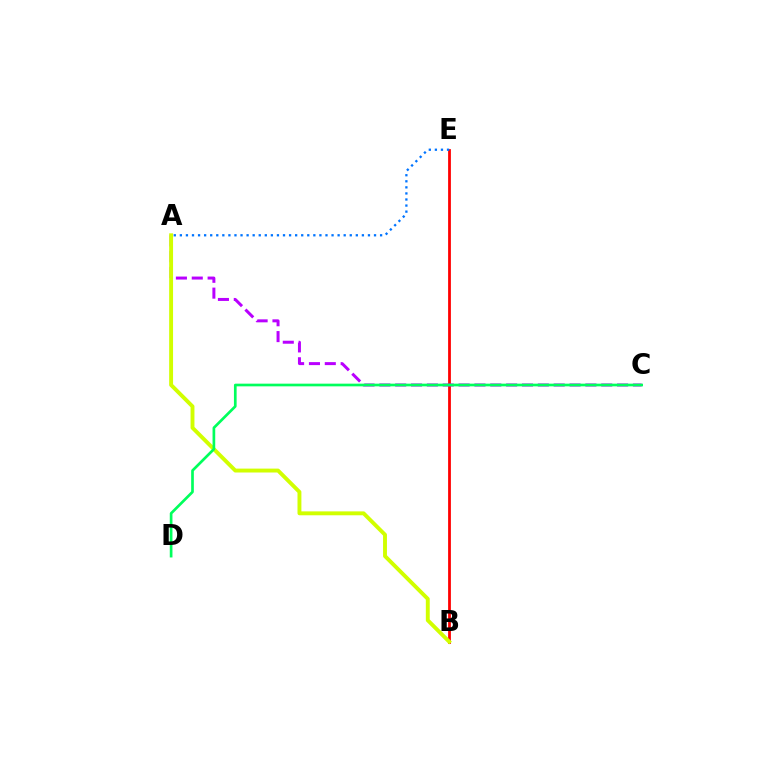{('B', 'E'): [{'color': '#ff0000', 'line_style': 'solid', 'thickness': 2.0}], ('A', 'C'): [{'color': '#b900ff', 'line_style': 'dashed', 'thickness': 2.15}], ('A', 'B'): [{'color': '#d1ff00', 'line_style': 'solid', 'thickness': 2.81}], ('C', 'D'): [{'color': '#00ff5c', 'line_style': 'solid', 'thickness': 1.93}], ('A', 'E'): [{'color': '#0074ff', 'line_style': 'dotted', 'thickness': 1.65}]}